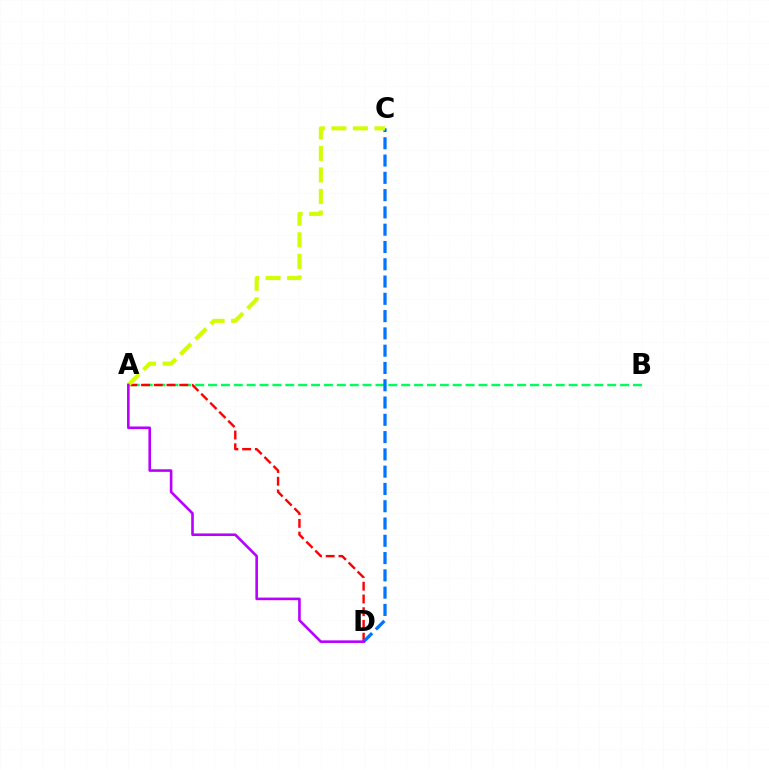{('A', 'B'): [{'color': '#00ff5c', 'line_style': 'dashed', 'thickness': 1.75}], ('A', 'D'): [{'color': '#ff0000', 'line_style': 'dashed', 'thickness': 1.73}, {'color': '#b900ff', 'line_style': 'solid', 'thickness': 1.88}], ('C', 'D'): [{'color': '#0074ff', 'line_style': 'dashed', 'thickness': 2.35}], ('A', 'C'): [{'color': '#d1ff00', 'line_style': 'dashed', 'thickness': 2.93}]}